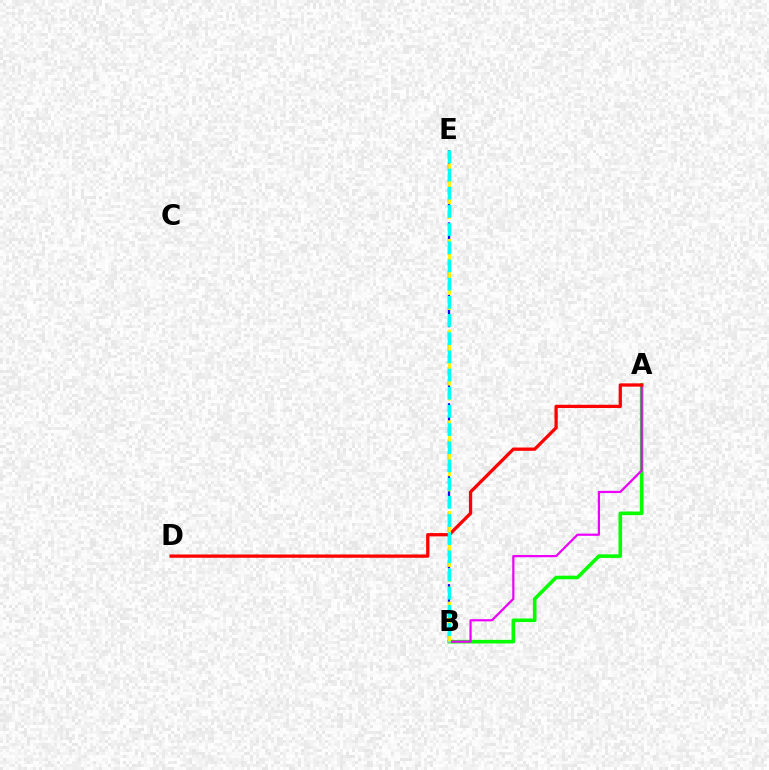{('B', 'E'): [{'color': '#0010ff', 'line_style': 'dashed', 'thickness': 1.64}, {'color': '#fcf500', 'line_style': 'dashed', 'thickness': 2.05}, {'color': '#00fff6', 'line_style': 'dashed', 'thickness': 2.47}], ('A', 'B'): [{'color': '#08ff00', 'line_style': 'solid', 'thickness': 2.59}, {'color': '#ee00ff', 'line_style': 'solid', 'thickness': 1.6}], ('A', 'D'): [{'color': '#ff0000', 'line_style': 'solid', 'thickness': 2.36}]}